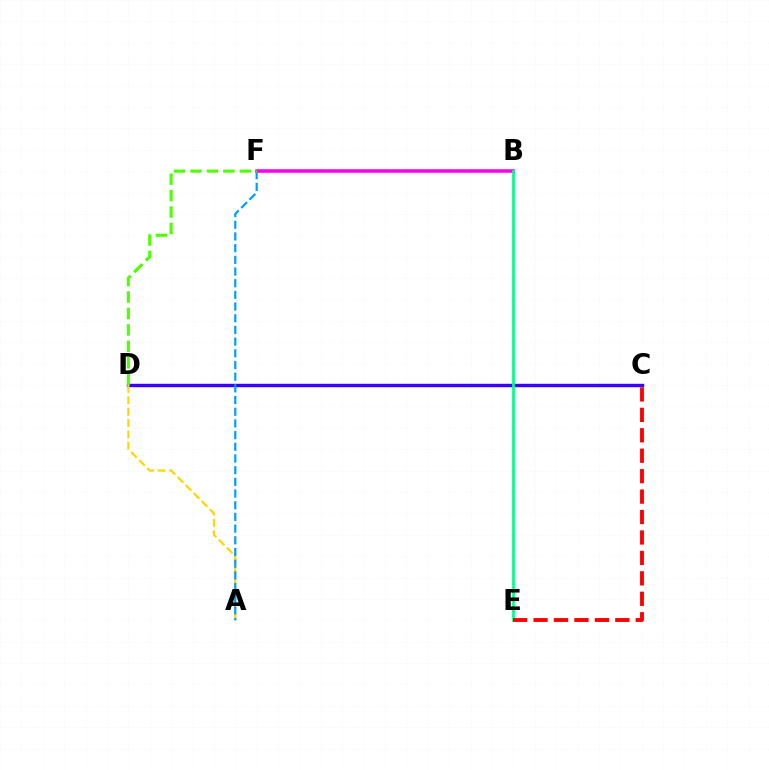{('C', 'D'): [{'color': '#3700ff', 'line_style': 'solid', 'thickness': 2.45}], ('A', 'D'): [{'color': '#ffd500', 'line_style': 'dashed', 'thickness': 1.54}], ('B', 'F'): [{'color': '#ff00ed', 'line_style': 'solid', 'thickness': 2.58}], ('A', 'F'): [{'color': '#009eff', 'line_style': 'dashed', 'thickness': 1.59}], ('B', 'E'): [{'color': '#00ff86', 'line_style': 'solid', 'thickness': 1.95}], ('C', 'E'): [{'color': '#ff0000', 'line_style': 'dashed', 'thickness': 2.78}], ('D', 'F'): [{'color': '#4fff00', 'line_style': 'dashed', 'thickness': 2.24}]}